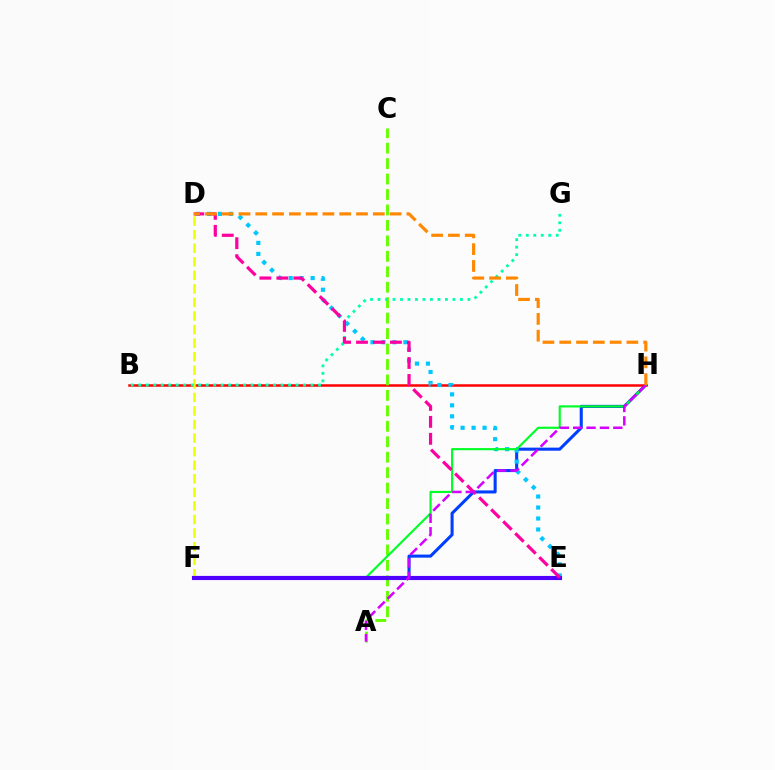{('F', 'H'): [{'color': '#003fff', 'line_style': 'solid', 'thickness': 2.21}, {'color': '#00ff27', 'line_style': 'solid', 'thickness': 1.55}], ('B', 'H'): [{'color': '#ff0000', 'line_style': 'solid', 'thickness': 1.8}], ('D', 'E'): [{'color': '#00c7ff', 'line_style': 'dotted', 'thickness': 2.98}, {'color': '#ff00a0', 'line_style': 'dashed', 'thickness': 2.3}], ('A', 'C'): [{'color': '#66ff00', 'line_style': 'dashed', 'thickness': 2.1}], ('D', 'F'): [{'color': '#eeff00', 'line_style': 'dashed', 'thickness': 1.84}], ('E', 'F'): [{'color': '#4f00ff', 'line_style': 'solid', 'thickness': 2.97}], ('B', 'G'): [{'color': '#00ffaf', 'line_style': 'dotted', 'thickness': 2.04}], ('A', 'H'): [{'color': '#d600ff', 'line_style': 'dashed', 'thickness': 1.82}], ('D', 'H'): [{'color': '#ff8800', 'line_style': 'dashed', 'thickness': 2.28}]}